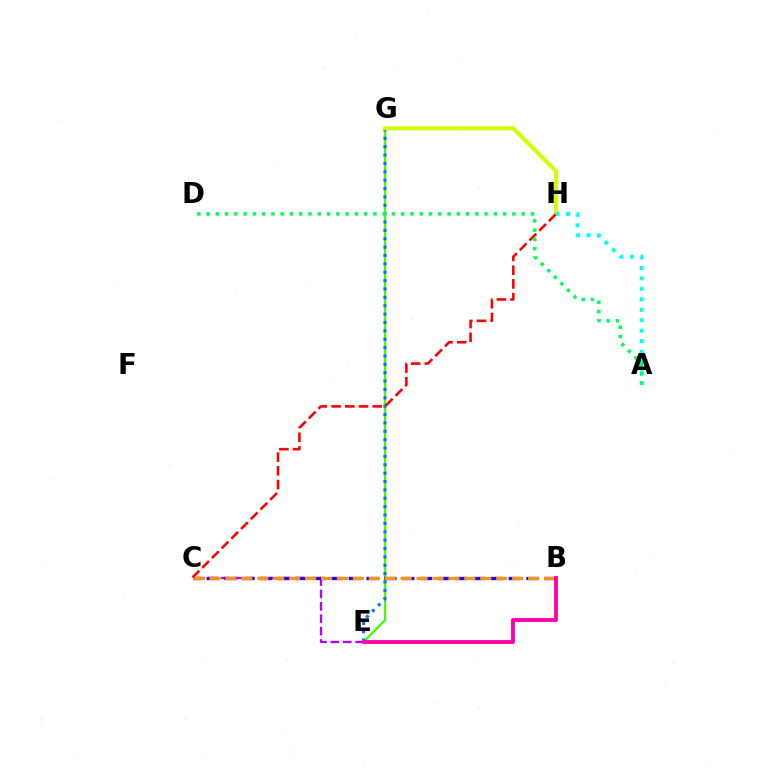{('E', 'G'): [{'color': '#3dff00', 'line_style': 'solid', 'thickness': 1.6}, {'color': '#0074ff', 'line_style': 'dotted', 'thickness': 2.27}], ('C', 'E'): [{'color': '#b900ff', 'line_style': 'dashed', 'thickness': 1.68}], ('B', 'C'): [{'color': '#2500ff', 'line_style': 'dashed', 'thickness': 2.41}, {'color': '#ff9400', 'line_style': 'dashed', 'thickness': 2.16}], ('G', 'H'): [{'color': '#d1ff00', 'line_style': 'solid', 'thickness': 2.9}], ('C', 'H'): [{'color': '#ff0000', 'line_style': 'dashed', 'thickness': 1.87}], ('A', 'H'): [{'color': '#00fff6', 'line_style': 'dotted', 'thickness': 2.84}], ('A', 'D'): [{'color': '#00ff5c', 'line_style': 'dotted', 'thickness': 2.52}], ('B', 'E'): [{'color': '#ff00ac', 'line_style': 'solid', 'thickness': 2.78}]}